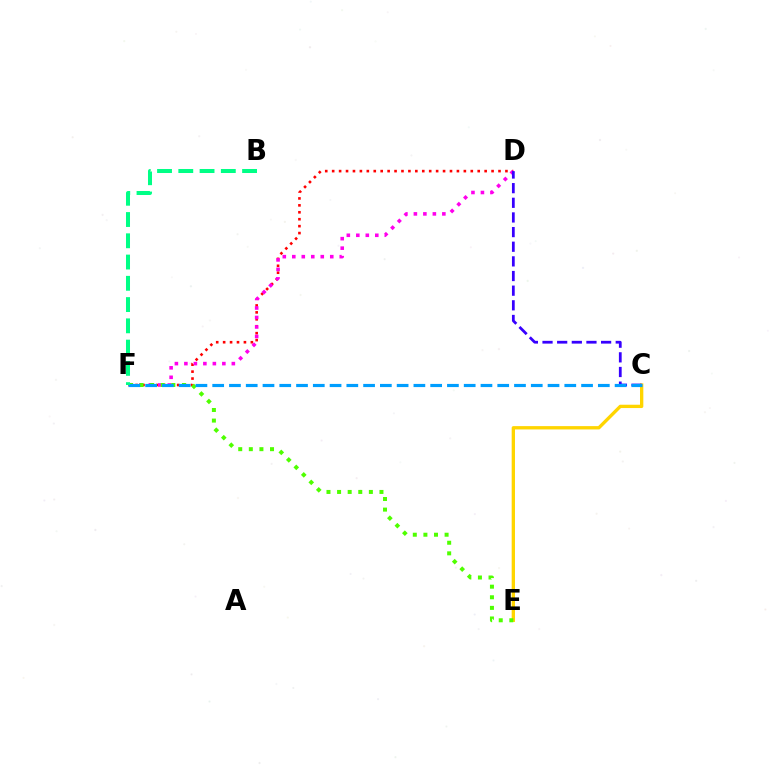{('D', 'F'): [{'color': '#ff0000', 'line_style': 'dotted', 'thickness': 1.88}, {'color': '#ff00ed', 'line_style': 'dotted', 'thickness': 2.58}], ('C', 'E'): [{'color': '#ffd500', 'line_style': 'solid', 'thickness': 2.39}], ('E', 'F'): [{'color': '#4fff00', 'line_style': 'dotted', 'thickness': 2.88}], ('C', 'D'): [{'color': '#3700ff', 'line_style': 'dashed', 'thickness': 1.99}], ('C', 'F'): [{'color': '#009eff', 'line_style': 'dashed', 'thickness': 2.28}], ('B', 'F'): [{'color': '#00ff86', 'line_style': 'dashed', 'thickness': 2.89}]}